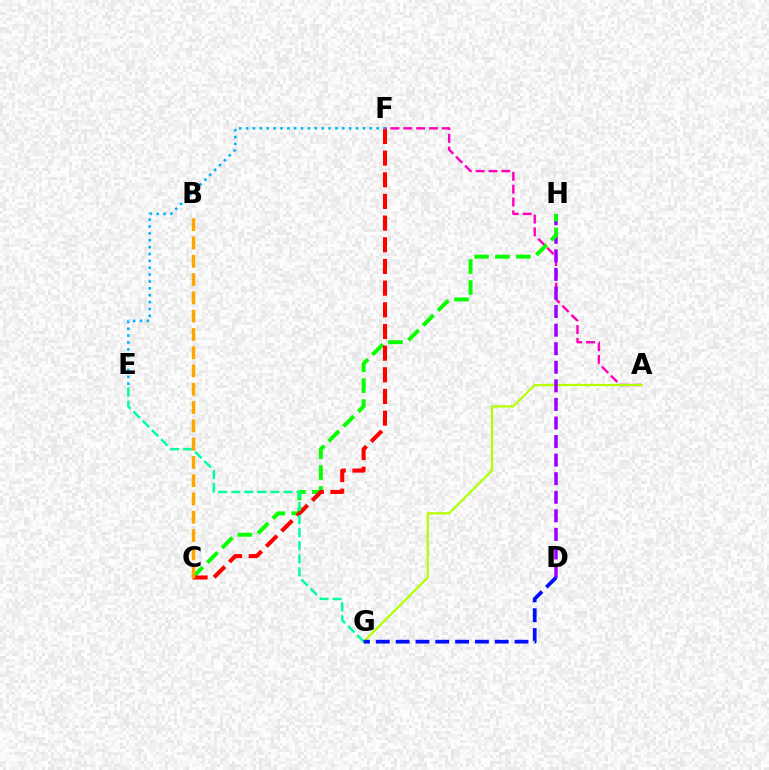{('A', 'F'): [{'color': '#ff00bd', 'line_style': 'dashed', 'thickness': 1.74}], ('A', 'G'): [{'color': '#b3ff00', 'line_style': 'solid', 'thickness': 1.6}], ('D', 'H'): [{'color': '#9b00ff', 'line_style': 'dashed', 'thickness': 2.52}], ('C', 'H'): [{'color': '#08ff00', 'line_style': 'dashed', 'thickness': 2.84}], ('C', 'F'): [{'color': '#ff0000', 'line_style': 'dashed', 'thickness': 2.94}], ('E', 'G'): [{'color': '#00ff9d', 'line_style': 'dashed', 'thickness': 1.77}], ('B', 'C'): [{'color': '#ffa500', 'line_style': 'dashed', 'thickness': 2.48}], ('D', 'G'): [{'color': '#0010ff', 'line_style': 'dashed', 'thickness': 2.69}], ('E', 'F'): [{'color': '#00b5ff', 'line_style': 'dotted', 'thickness': 1.87}]}